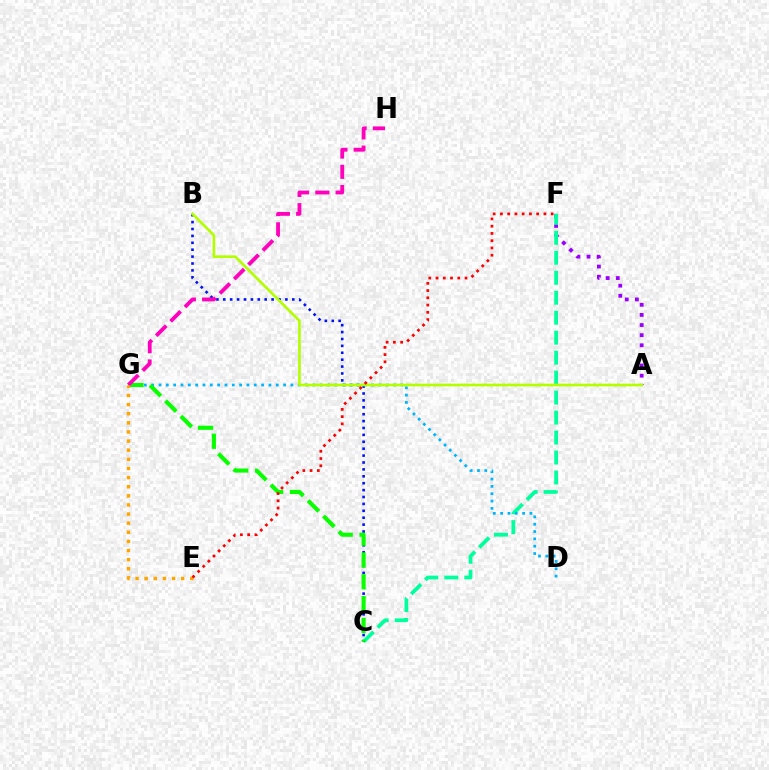{('A', 'F'): [{'color': '#9b00ff', 'line_style': 'dotted', 'thickness': 2.75}], ('C', 'F'): [{'color': '#00ff9d', 'line_style': 'dashed', 'thickness': 2.71}], ('B', 'C'): [{'color': '#0010ff', 'line_style': 'dotted', 'thickness': 1.88}], ('D', 'G'): [{'color': '#00b5ff', 'line_style': 'dotted', 'thickness': 1.99}], ('C', 'G'): [{'color': '#08ff00', 'line_style': 'dashed', 'thickness': 2.97}], ('A', 'B'): [{'color': '#b3ff00', 'line_style': 'solid', 'thickness': 1.9}], ('G', 'H'): [{'color': '#ff00bd', 'line_style': 'dashed', 'thickness': 2.76}], ('E', 'G'): [{'color': '#ffa500', 'line_style': 'dotted', 'thickness': 2.48}], ('E', 'F'): [{'color': '#ff0000', 'line_style': 'dotted', 'thickness': 1.97}]}